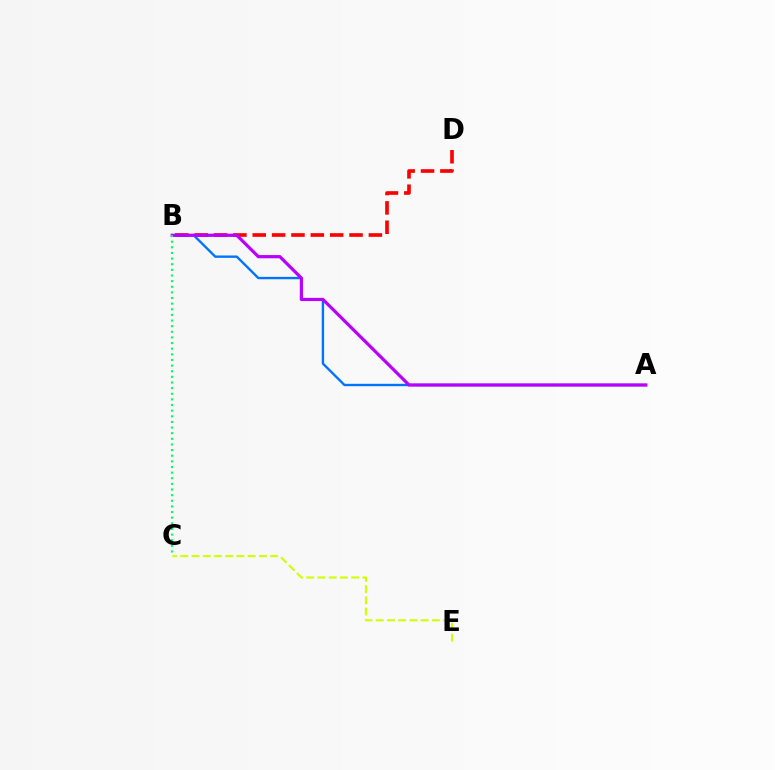{('B', 'D'): [{'color': '#ff0000', 'line_style': 'dashed', 'thickness': 2.63}], ('A', 'B'): [{'color': '#0074ff', 'line_style': 'solid', 'thickness': 1.71}, {'color': '#b900ff', 'line_style': 'solid', 'thickness': 2.31}], ('B', 'C'): [{'color': '#00ff5c', 'line_style': 'dotted', 'thickness': 1.53}], ('C', 'E'): [{'color': '#d1ff00', 'line_style': 'dashed', 'thickness': 1.53}]}